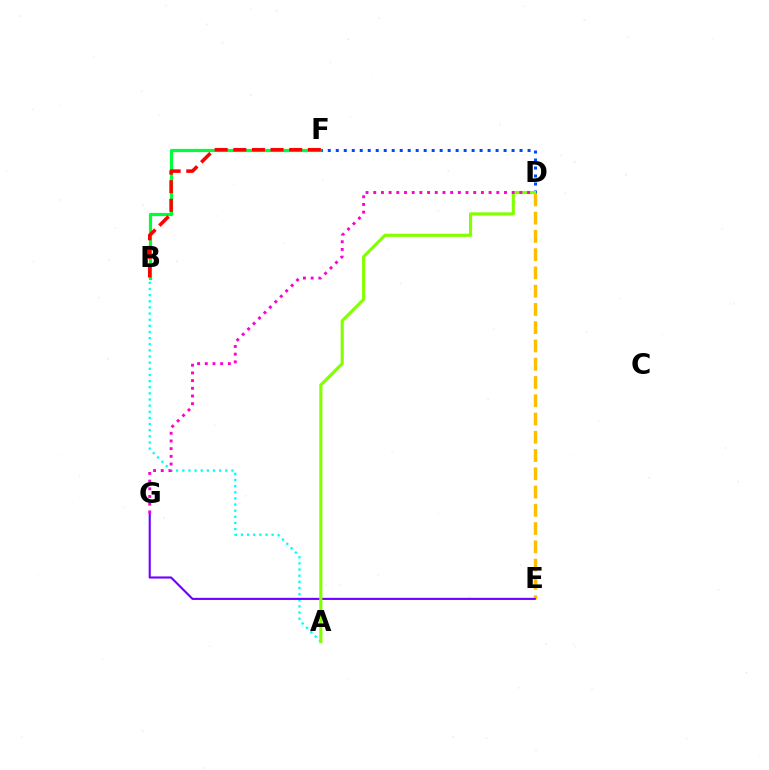{('B', 'F'): [{'color': '#00ff39', 'line_style': 'solid', 'thickness': 2.3}, {'color': '#ff0000', 'line_style': 'dashed', 'thickness': 2.53}], ('D', 'E'): [{'color': '#ffbd00', 'line_style': 'dashed', 'thickness': 2.48}], ('A', 'B'): [{'color': '#00fff6', 'line_style': 'dotted', 'thickness': 1.67}], ('E', 'G'): [{'color': '#7200ff', 'line_style': 'solid', 'thickness': 1.53}], ('D', 'F'): [{'color': '#004bff', 'line_style': 'dotted', 'thickness': 2.17}], ('A', 'D'): [{'color': '#84ff00', 'line_style': 'solid', 'thickness': 2.25}], ('D', 'G'): [{'color': '#ff00cf', 'line_style': 'dotted', 'thickness': 2.09}]}